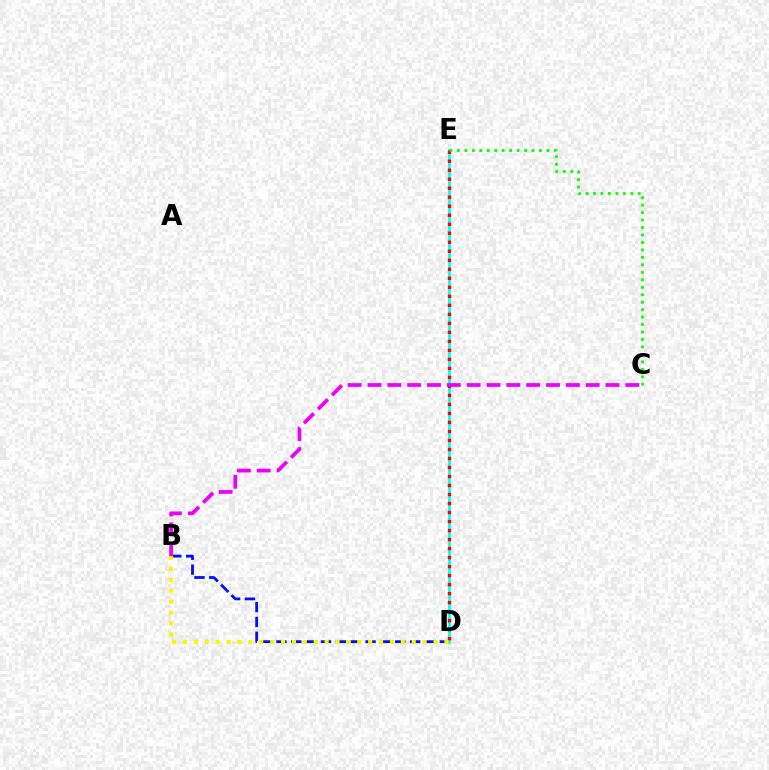{('B', 'D'): [{'color': '#0010ff', 'line_style': 'dashed', 'thickness': 2.02}, {'color': '#fcf500', 'line_style': 'dotted', 'thickness': 2.96}], ('D', 'E'): [{'color': '#00fff6', 'line_style': 'solid', 'thickness': 1.98}, {'color': '#ff0000', 'line_style': 'dotted', 'thickness': 2.45}], ('B', 'C'): [{'color': '#ee00ff', 'line_style': 'dashed', 'thickness': 2.7}], ('C', 'E'): [{'color': '#08ff00', 'line_style': 'dotted', 'thickness': 2.03}]}